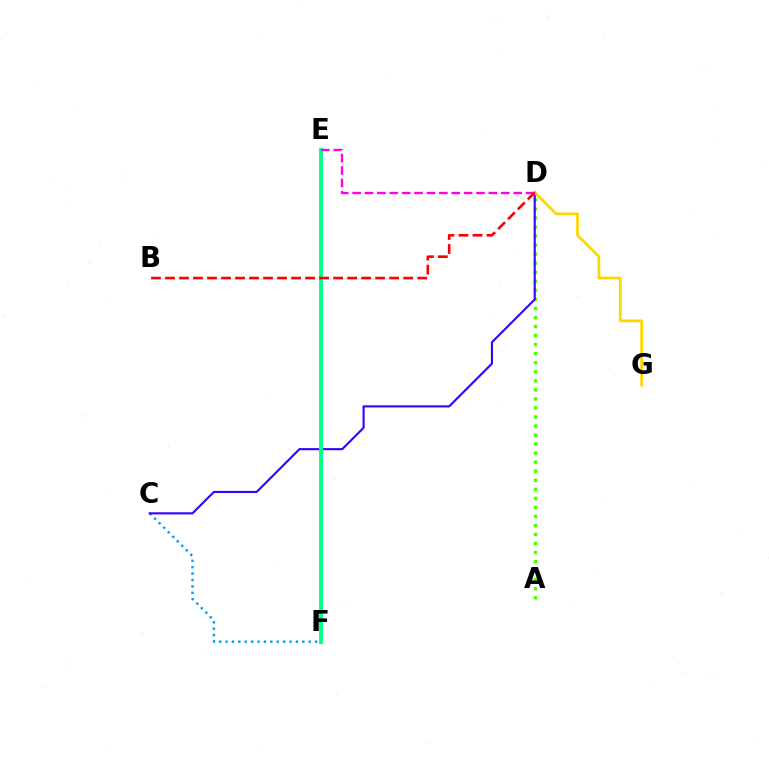{('C', 'F'): [{'color': '#009eff', 'line_style': 'dotted', 'thickness': 1.74}], ('A', 'D'): [{'color': '#4fff00', 'line_style': 'dotted', 'thickness': 2.46}], ('C', 'D'): [{'color': '#3700ff', 'line_style': 'solid', 'thickness': 1.53}], ('E', 'F'): [{'color': '#00ff86', 'line_style': 'solid', 'thickness': 2.78}], ('D', 'G'): [{'color': '#ffd500', 'line_style': 'solid', 'thickness': 1.97}], ('D', 'E'): [{'color': '#ff00ed', 'line_style': 'dashed', 'thickness': 1.68}], ('B', 'D'): [{'color': '#ff0000', 'line_style': 'dashed', 'thickness': 1.9}]}